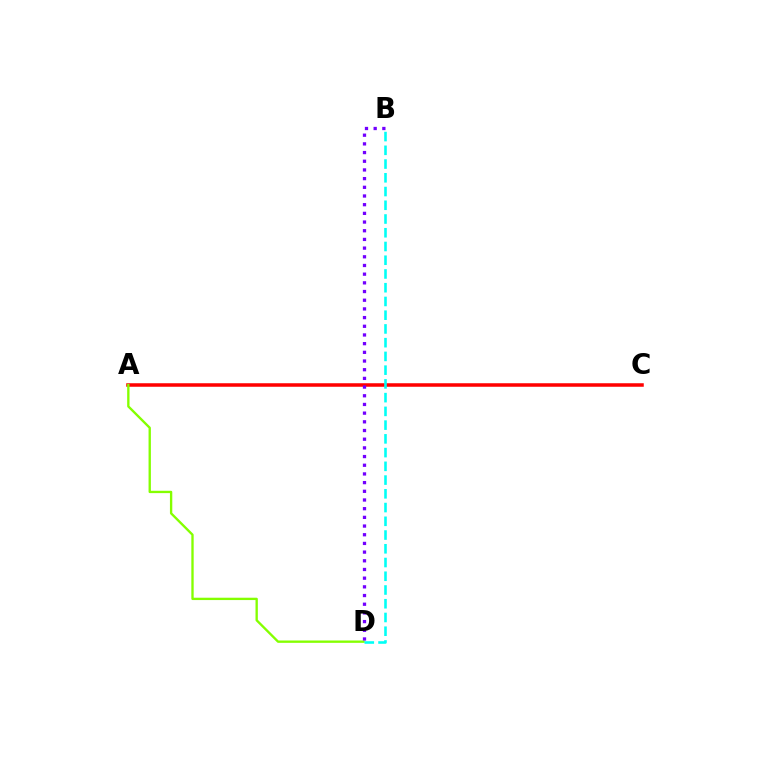{('A', 'C'): [{'color': '#ff0000', 'line_style': 'solid', 'thickness': 2.53}], ('A', 'D'): [{'color': '#84ff00', 'line_style': 'solid', 'thickness': 1.69}], ('B', 'D'): [{'color': '#7200ff', 'line_style': 'dotted', 'thickness': 2.36}, {'color': '#00fff6', 'line_style': 'dashed', 'thickness': 1.87}]}